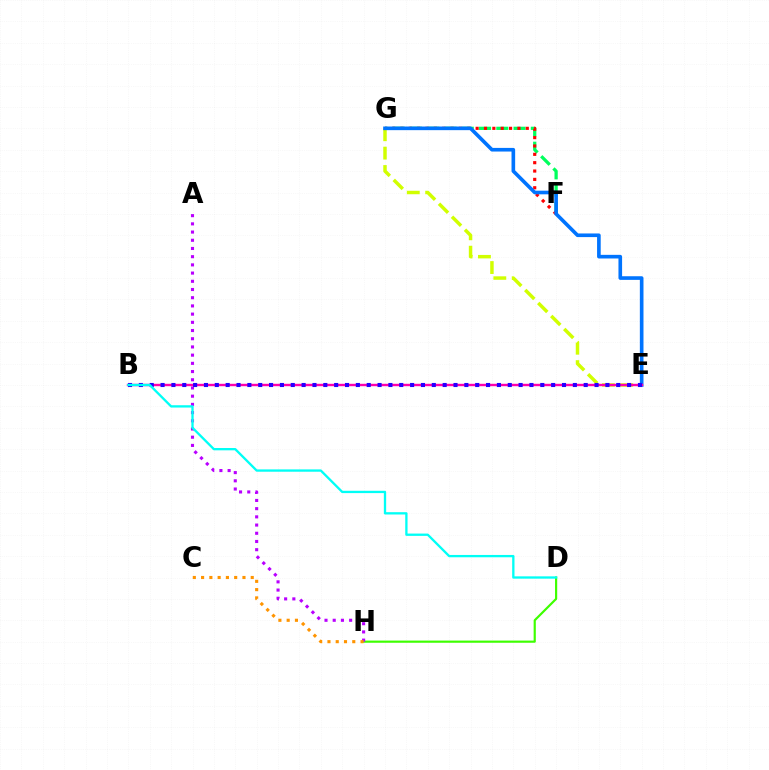{('F', 'G'): [{'color': '#00ff5c', 'line_style': 'dashed', 'thickness': 2.34}, {'color': '#ff0000', 'line_style': 'dotted', 'thickness': 2.27}], ('D', 'H'): [{'color': '#3dff00', 'line_style': 'solid', 'thickness': 1.56}], ('A', 'H'): [{'color': '#b900ff', 'line_style': 'dotted', 'thickness': 2.23}], ('E', 'G'): [{'color': '#d1ff00', 'line_style': 'dashed', 'thickness': 2.5}, {'color': '#0074ff', 'line_style': 'solid', 'thickness': 2.62}], ('B', 'E'): [{'color': '#ff00ac', 'line_style': 'solid', 'thickness': 1.73}, {'color': '#2500ff', 'line_style': 'dotted', 'thickness': 2.95}], ('B', 'D'): [{'color': '#00fff6', 'line_style': 'solid', 'thickness': 1.67}], ('C', 'H'): [{'color': '#ff9400', 'line_style': 'dotted', 'thickness': 2.25}]}